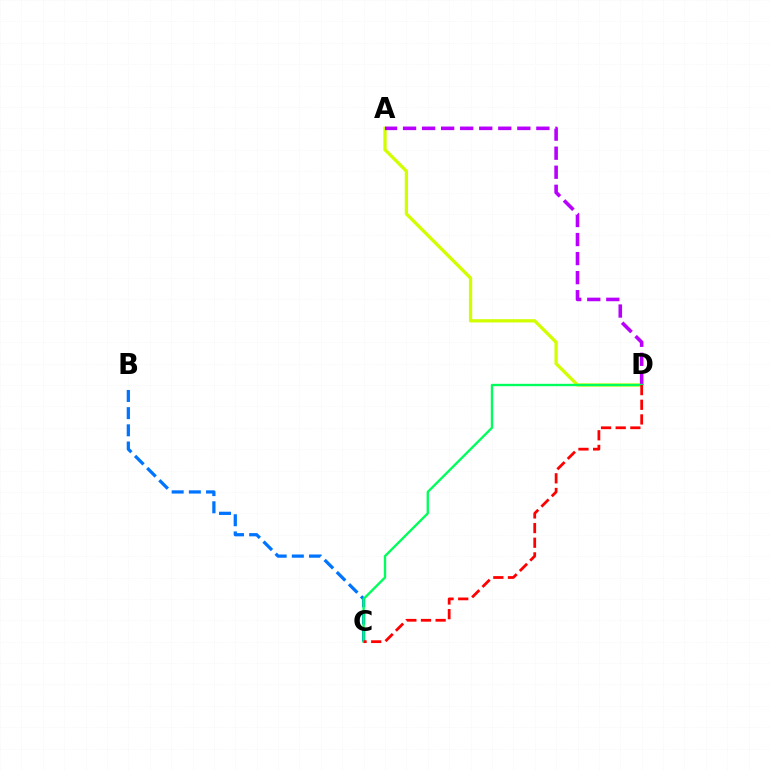{('B', 'C'): [{'color': '#0074ff', 'line_style': 'dashed', 'thickness': 2.33}], ('A', 'D'): [{'color': '#d1ff00', 'line_style': 'solid', 'thickness': 2.37}, {'color': '#b900ff', 'line_style': 'dashed', 'thickness': 2.59}], ('C', 'D'): [{'color': '#00ff5c', 'line_style': 'solid', 'thickness': 1.69}, {'color': '#ff0000', 'line_style': 'dashed', 'thickness': 1.99}]}